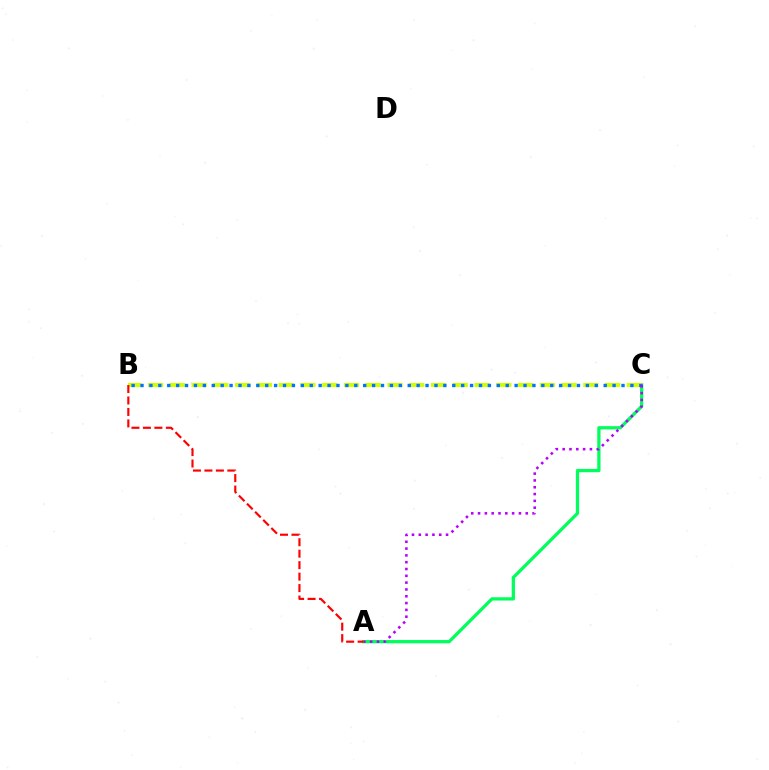{('A', 'C'): [{'color': '#00ff5c', 'line_style': 'solid', 'thickness': 2.35}, {'color': '#b900ff', 'line_style': 'dotted', 'thickness': 1.85}], ('B', 'C'): [{'color': '#d1ff00', 'line_style': 'dashed', 'thickness': 2.96}, {'color': '#0074ff', 'line_style': 'dotted', 'thickness': 2.42}], ('A', 'B'): [{'color': '#ff0000', 'line_style': 'dashed', 'thickness': 1.56}]}